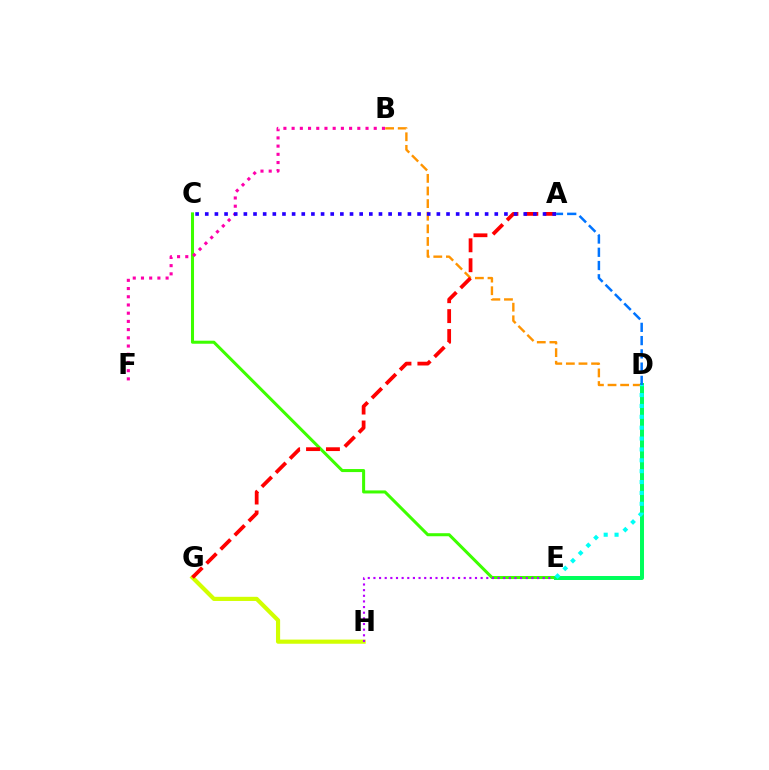{('C', 'E'): [{'color': '#3dff00', 'line_style': 'solid', 'thickness': 2.19}], ('G', 'H'): [{'color': '#d1ff00', 'line_style': 'solid', 'thickness': 2.99}], ('B', 'D'): [{'color': '#ff9400', 'line_style': 'dashed', 'thickness': 1.71}], ('E', 'H'): [{'color': '#b900ff', 'line_style': 'dotted', 'thickness': 1.53}], ('D', 'E'): [{'color': '#00ff5c', 'line_style': 'solid', 'thickness': 2.87}, {'color': '#00fff6', 'line_style': 'dotted', 'thickness': 2.95}], ('B', 'F'): [{'color': '#ff00ac', 'line_style': 'dotted', 'thickness': 2.23}], ('A', 'G'): [{'color': '#ff0000', 'line_style': 'dashed', 'thickness': 2.71}], ('A', 'C'): [{'color': '#2500ff', 'line_style': 'dotted', 'thickness': 2.62}], ('A', 'D'): [{'color': '#0074ff', 'line_style': 'dashed', 'thickness': 1.8}]}